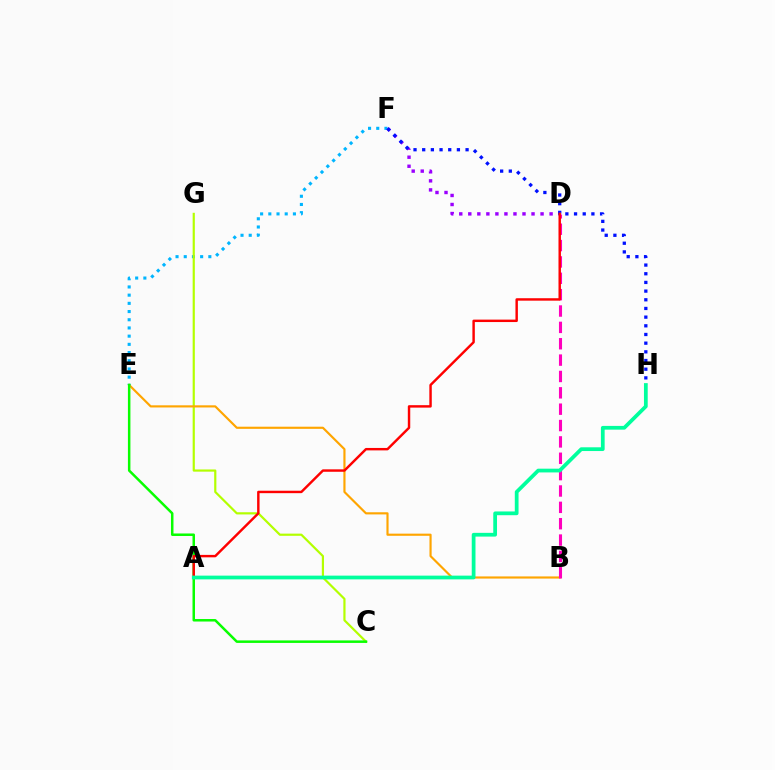{('E', 'F'): [{'color': '#00b5ff', 'line_style': 'dotted', 'thickness': 2.23}], ('C', 'G'): [{'color': '#b3ff00', 'line_style': 'solid', 'thickness': 1.58}], ('D', 'F'): [{'color': '#9b00ff', 'line_style': 'dotted', 'thickness': 2.45}], ('B', 'E'): [{'color': '#ffa500', 'line_style': 'solid', 'thickness': 1.55}], ('F', 'H'): [{'color': '#0010ff', 'line_style': 'dotted', 'thickness': 2.36}], ('C', 'E'): [{'color': '#08ff00', 'line_style': 'solid', 'thickness': 1.8}], ('B', 'D'): [{'color': '#ff00bd', 'line_style': 'dashed', 'thickness': 2.22}], ('A', 'D'): [{'color': '#ff0000', 'line_style': 'solid', 'thickness': 1.75}], ('A', 'H'): [{'color': '#00ff9d', 'line_style': 'solid', 'thickness': 2.7}]}